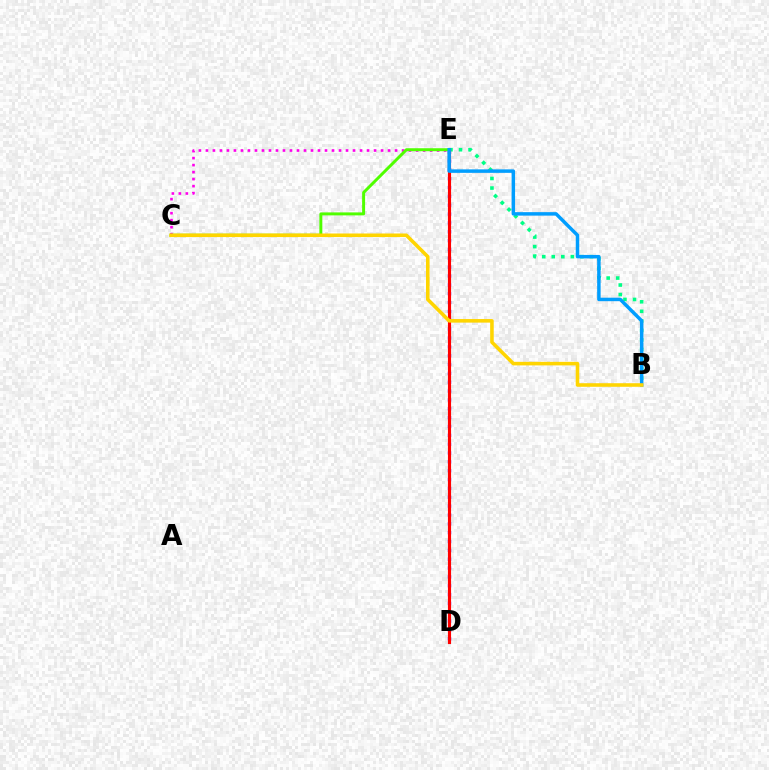{('C', 'E'): [{'color': '#ff00ed', 'line_style': 'dotted', 'thickness': 1.9}, {'color': '#4fff00', 'line_style': 'solid', 'thickness': 2.14}], ('D', 'E'): [{'color': '#3700ff', 'line_style': 'dotted', 'thickness': 2.4}, {'color': '#ff0000', 'line_style': 'solid', 'thickness': 2.25}], ('B', 'E'): [{'color': '#00ff86', 'line_style': 'dotted', 'thickness': 2.59}, {'color': '#009eff', 'line_style': 'solid', 'thickness': 2.5}], ('B', 'C'): [{'color': '#ffd500', 'line_style': 'solid', 'thickness': 2.57}]}